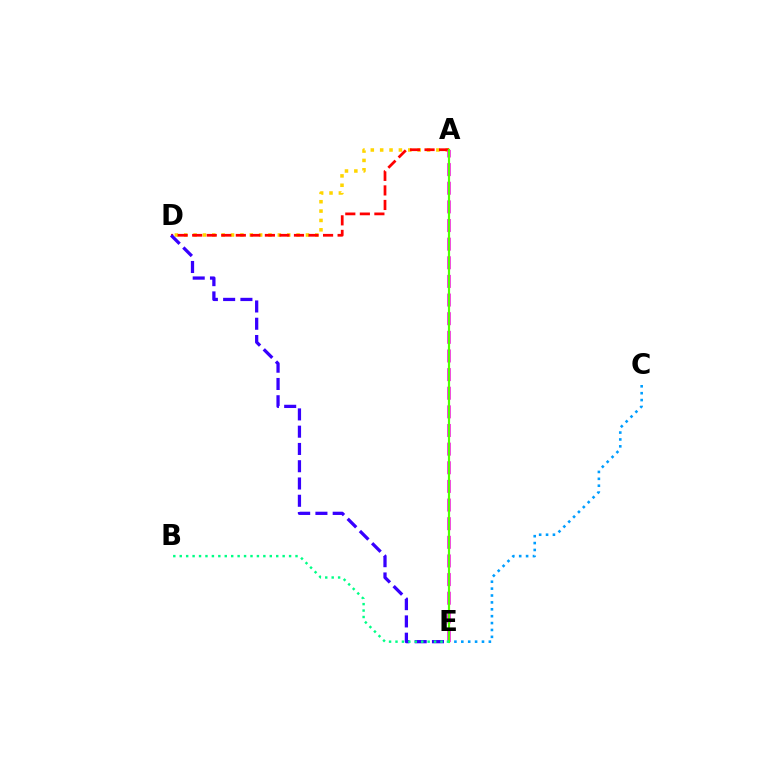{('A', 'D'): [{'color': '#ffd500', 'line_style': 'dotted', 'thickness': 2.54}, {'color': '#ff0000', 'line_style': 'dashed', 'thickness': 1.98}], ('C', 'E'): [{'color': '#009eff', 'line_style': 'dotted', 'thickness': 1.87}], ('D', 'E'): [{'color': '#3700ff', 'line_style': 'dashed', 'thickness': 2.35}], ('A', 'E'): [{'color': '#ff00ed', 'line_style': 'dashed', 'thickness': 2.53}, {'color': '#4fff00', 'line_style': 'solid', 'thickness': 1.57}], ('B', 'E'): [{'color': '#00ff86', 'line_style': 'dotted', 'thickness': 1.75}]}